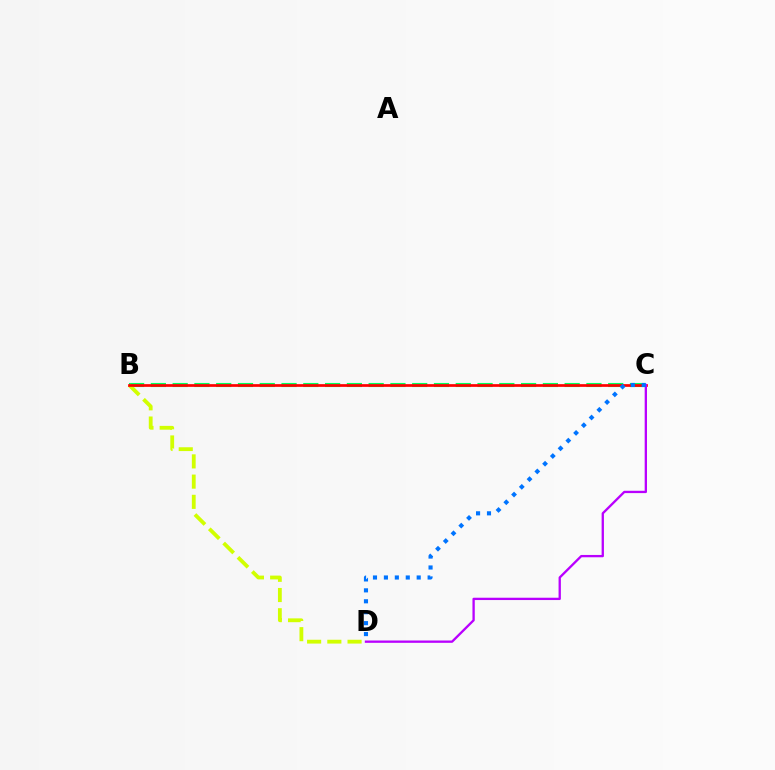{('B', 'C'): [{'color': '#00ff5c', 'line_style': 'dashed', 'thickness': 2.96}, {'color': '#ff0000', 'line_style': 'solid', 'thickness': 1.95}], ('B', 'D'): [{'color': '#d1ff00', 'line_style': 'dashed', 'thickness': 2.75}], ('C', 'D'): [{'color': '#b900ff', 'line_style': 'solid', 'thickness': 1.67}, {'color': '#0074ff', 'line_style': 'dotted', 'thickness': 2.97}]}